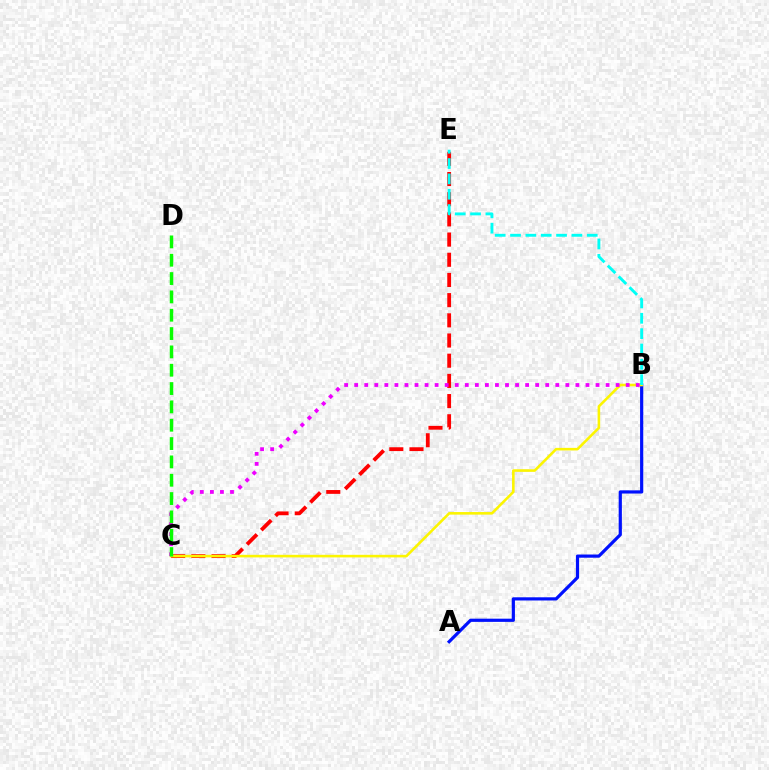{('C', 'E'): [{'color': '#ff0000', 'line_style': 'dashed', 'thickness': 2.74}], ('A', 'B'): [{'color': '#0010ff', 'line_style': 'solid', 'thickness': 2.3}], ('B', 'C'): [{'color': '#fcf500', 'line_style': 'solid', 'thickness': 1.86}, {'color': '#ee00ff', 'line_style': 'dotted', 'thickness': 2.73}], ('C', 'D'): [{'color': '#08ff00', 'line_style': 'dashed', 'thickness': 2.49}], ('B', 'E'): [{'color': '#00fff6', 'line_style': 'dashed', 'thickness': 2.08}]}